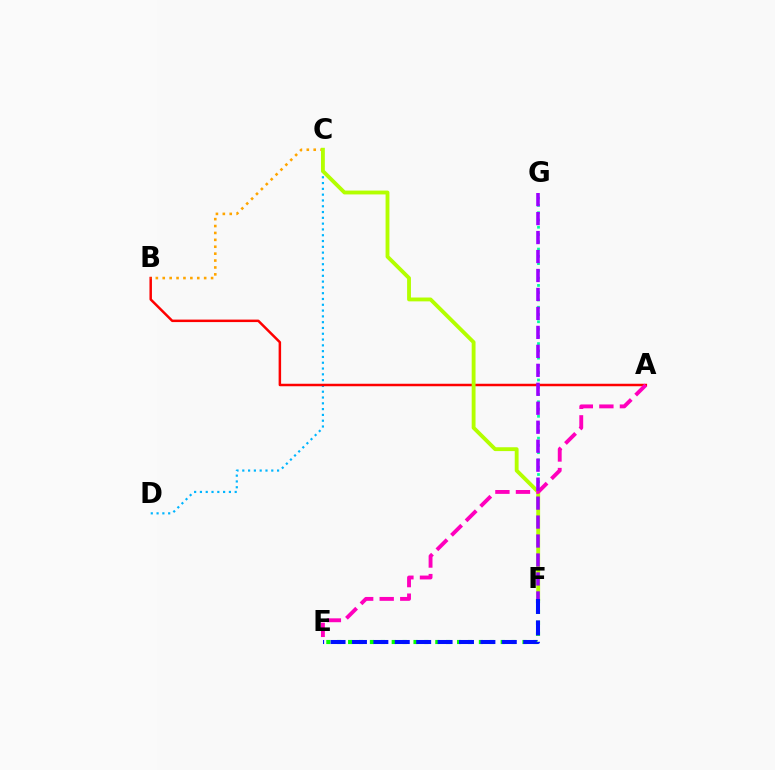{('C', 'D'): [{'color': '#00b5ff', 'line_style': 'dotted', 'thickness': 1.57}], ('A', 'B'): [{'color': '#ff0000', 'line_style': 'solid', 'thickness': 1.79}], ('B', 'C'): [{'color': '#ffa500', 'line_style': 'dotted', 'thickness': 1.88}], ('E', 'F'): [{'color': '#08ff00', 'line_style': 'dotted', 'thickness': 2.96}, {'color': '#0010ff', 'line_style': 'dashed', 'thickness': 2.91}], ('F', 'G'): [{'color': '#00ff9d', 'line_style': 'dotted', 'thickness': 1.98}, {'color': '#9b00ff', 'line_style': 'dashed', 'thickness': 2.58}], ('C', 'F'): [{'color': '#b3ff00', 'line_style': 'solid', 'thickness': 2.77}], ('A', 'E'): [{'color': '#ff00bd', 'line_style': 'dashed', 'thickness': 2.79}]}